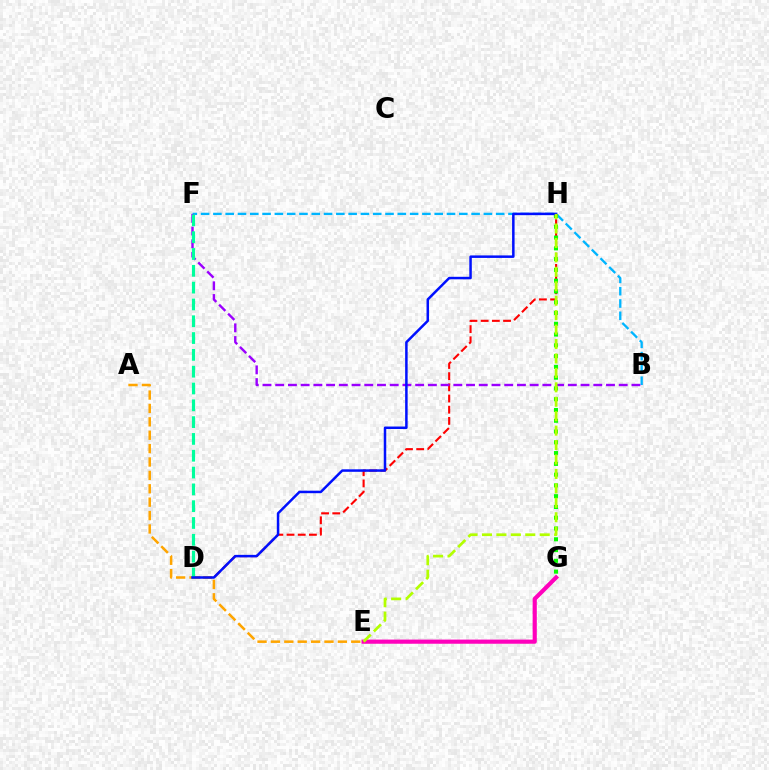{('D', 'H'): [{'color': '#ff0000', 'line_style': 'dashed', 'thickness': 1.52}, {'color': '#0010ff', 'line_style': 'solid', 'thickness': 1.8}], ('A', 'E'): [{'color': '#ffa500', 'line_style': 'dashed', 'thickness': 1.82}], ('E', 'G'): [{'color': '#ff00bd', 'line_style': 'solid', 'thickness': 2.99}], ('B', 'F'): [{'color': '#00b5ff', 'line_style': 'dashed', 'thickness': 1.67}, {'color': '#9b00ff', 'line_style': 'dashed', 'thickness': 1.73}], ('G', 'H'): [{'color': '#08ff00', 'line_style': 'dotted', 'thickness': 2.93}], ('D', 'F'): [{'color': '#00ff9d', 'line_style': 'dashed', 'thickness': 2.28}], ('E', 'H'): [{'color': '#b3ff00', 'line_style': 'dashed', 'thickness': 1.96}]}